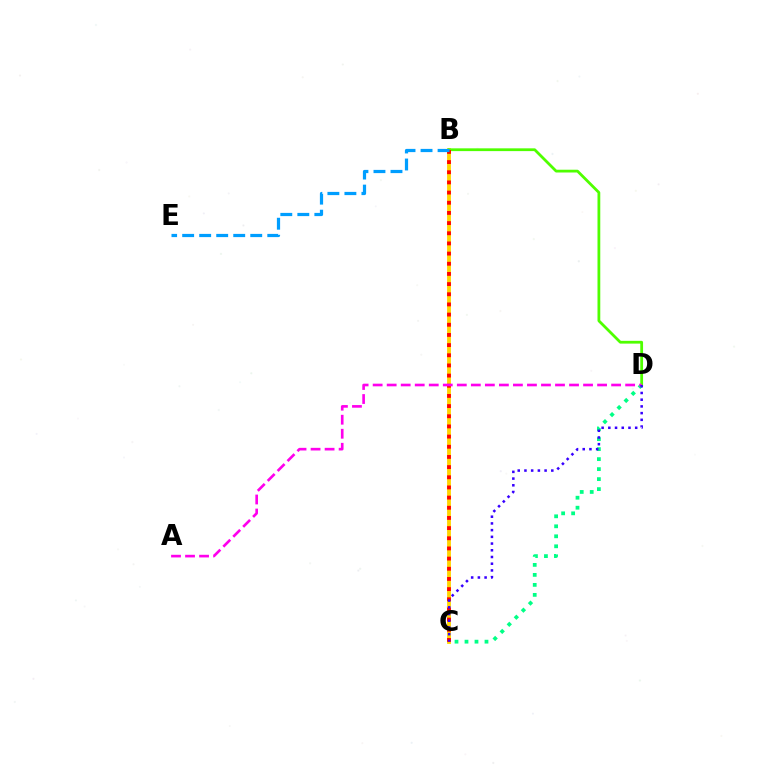{('C', 'D'): [{'color': '#00ff86', 'line_style': 'dotted', 'thickness': 2.72}, {'color': '#3700ff', 'line_style': 'dotted', 'thickness': 1.82}], ('B', 'C'): [{'color': '#ffd500', 'line_style': 'solid', 'thickness': 2.77}, {'color': '#ff0000', 'line_style': 'dotted', 'thickness': 2.76}], ('B', 'D'): [{'color': '#4fff00', 'line_style': 'solid', 'thickness': 2.0}], ('A', 'D'): [{'color': '#ff00ed', 'line_style': 'dashed', 'thickness': 1.91}], ('B', 'E'): [{'color': '#009eff', 'line_style': 'dashed', 'thickness': 2.31}]}